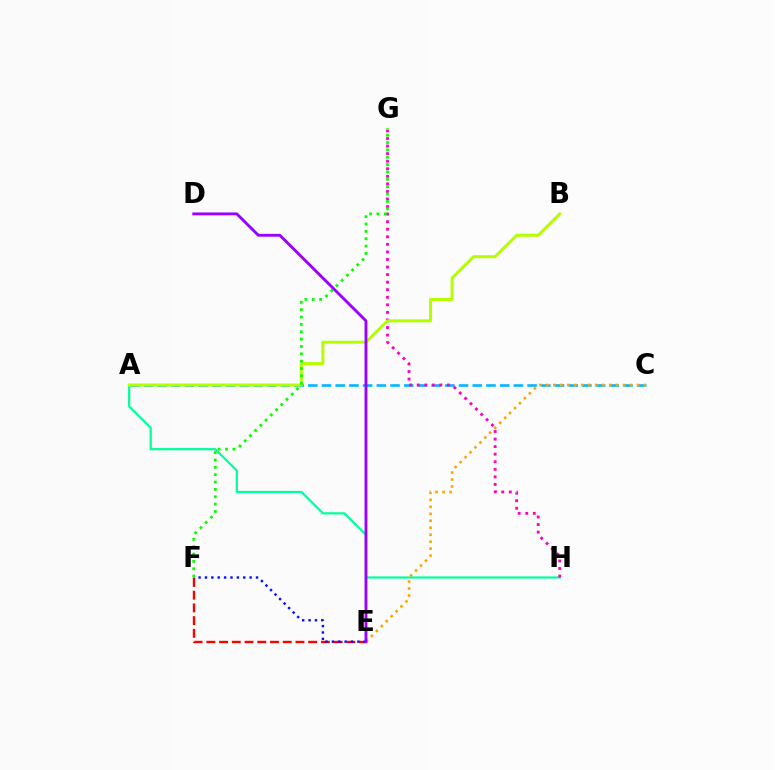{('E', 'F'): [{'color': '#ff0000', 'line_style': 'dashed', 'thickness': 1.73}, {'color': '#0010ff', 'line_style': 'dotted', 'thickness': 1.73}], ('A', 'C'): [{'color': '#00b5ff', 'line_style': 'dashed', 'thickness': 1.86}], ('A', 'H'): [{'color': '#00ff9d', 'line_style': 'solid', 'thickness': 1.59}], ('C', 'E'): [{'color': '#ffa500', 'line_style': 'dotted', 'thickness': 1.9}], ('G', 'H'): [{'color': '#ff00bd', 'line_style': 'dotted', 'thickness': 2.05}], ('A', 'B'): [{'color': '#b3ff00', 'line_style': 'solid', 'thickness': 2.15}], ('F', 'G'): [{'color': '#08ff00', 'line_style': 'dotted', 'thickness': 2.0}], ('D', 'E'): [{'color': '#9b00ff', 'line_style': 'solid', 'thickness': 2.06}]}